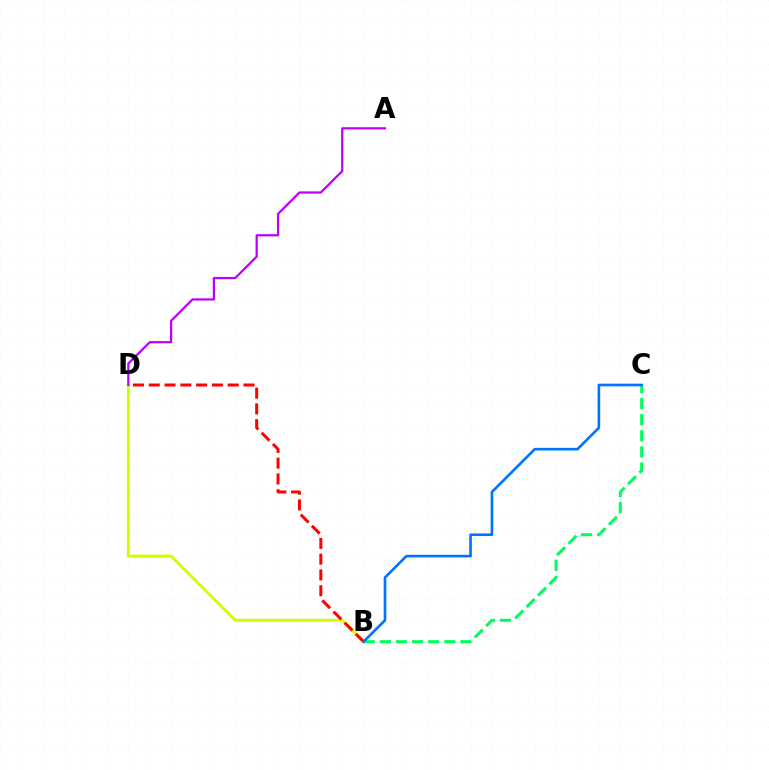{('B', 'D'): [{'color': '#d1ff00', 'line_style': 'solid', 'thickness': 2.16}, {'color': '#ff0000', 'line_style': 'dashed', 'thickness': 2.14}], ('B', 'C'): [{'color': '#00ff5c', 'line_style': 'dashed', 'thickness': 2.19}, {'color': '#0074ff', 'line_style': 'solid', 'thickness': 1.9}], ('A', 'D'): [{'color': '#b900ff', 'line_style': 'solid', 'thickness': 1.6}]}